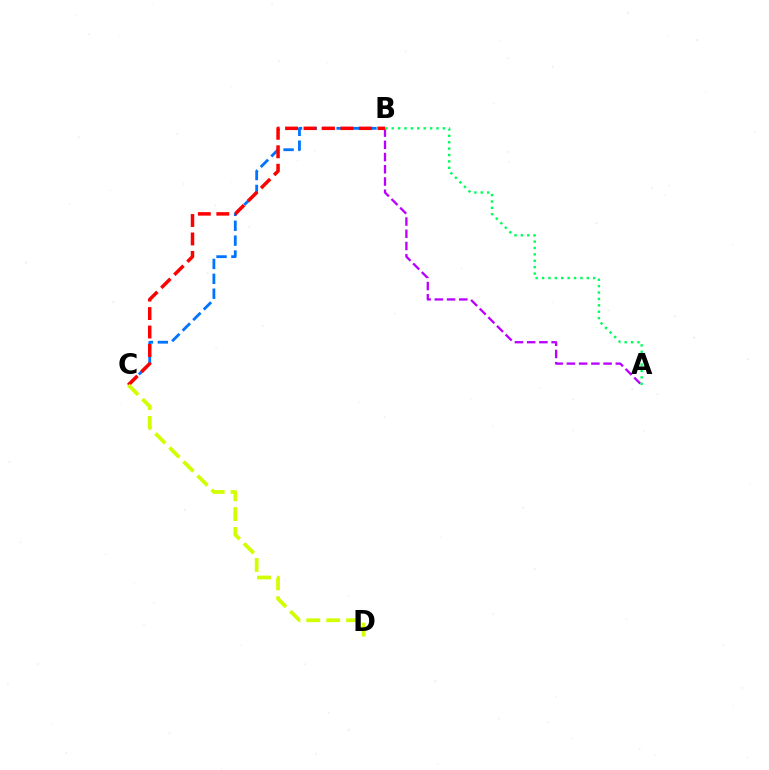{('B', 'C'): [{'color': '#0074ff', 'line_style': 'dashed', 'thickness': 2.02}, {'color': '#ff0000', 'line_style': 'dashed', 'thickness': 2.51}], ('A', 'B'): [{'color': '#b900ff', 'line_style': 'dashed', 'thickness': 1.66}, {'color': '#00ff5c', 'line_style': 'dotted', 'thickness': 1.74}], ('C', 'D'): [{'color': '#d1ff00', 'line_style': 'dashed', 'thickness': 2.7}]}